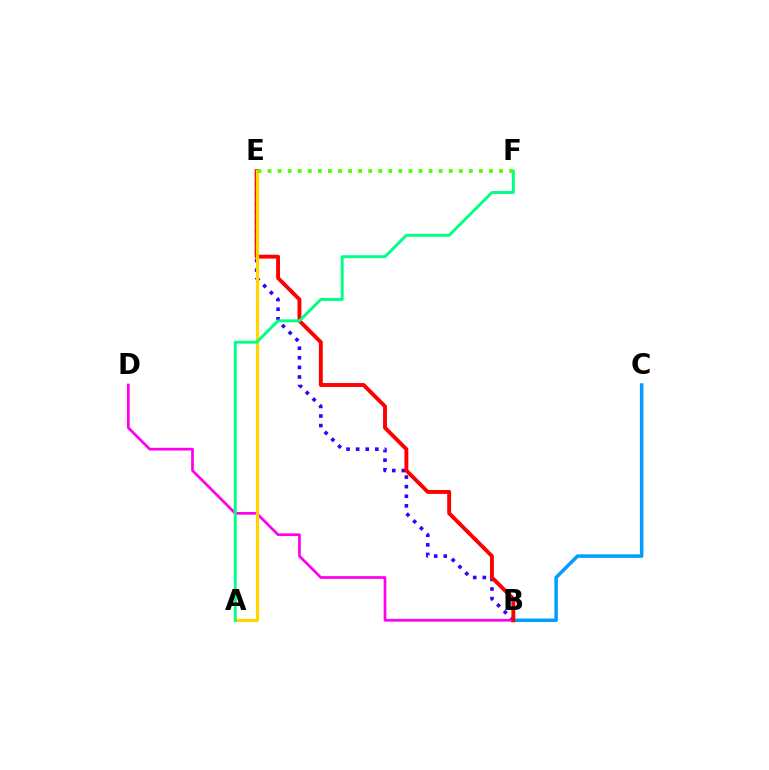{('B', 'C'): [{'color': '#009eff', 'line_style': 'solid', 'thickness': 2.53}], ('B', 'E'): [{'color': '#3700ff', 'line_style': 'dotted', 'thickness': 2.6}, {'color': '#ff0000', 'line_style': 'solid', 'thickness': 2.8}], ('B', 'D'): [{'color': '#ff00ed', 'line_style': 'solid', 'thickness': 1.96}], ('A', 'E'): [{'color': '#ffd500', 'line_style': 'solid', 'thickness': 2.29}], ('A', 'F'): [{'color': '#00ff86', 'line_style': 'solid', 'thickness': 2.11}], ('E', 'F'): [{'color': '#4fff00', 'line_style': 'dotted', 'thickness': 2.73}]}